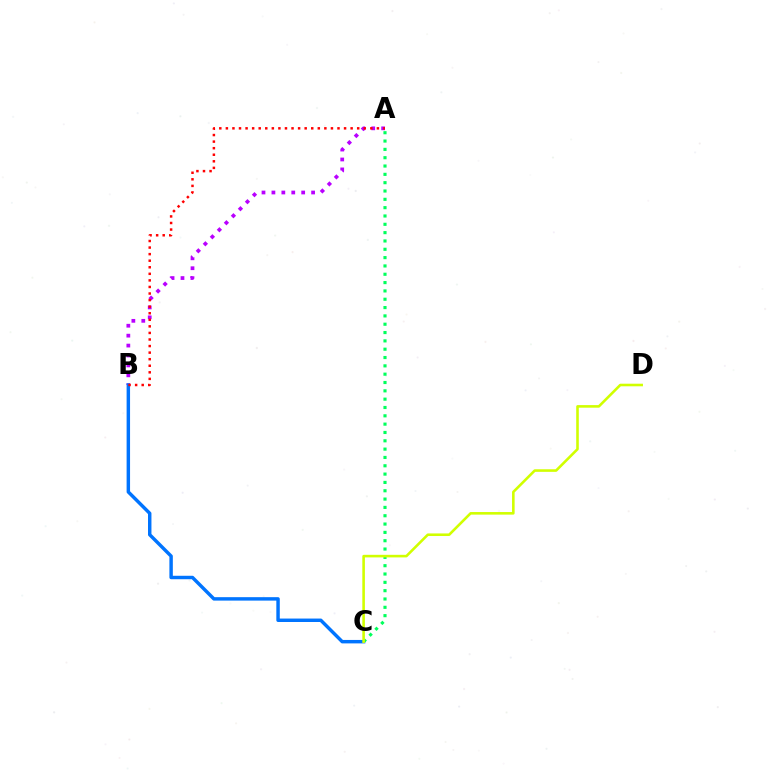{('A', 'B'): [{'color': '#b900ff', 'line_style': 'dotted', 'thickness': 2.7}, {'color': '#ff0000', 'line_style': 'dotted', 'thickness': 1.78}], ('B', 'C'): [{'color': '#0074ff', 'line_style': 'solid', 'thickness': 2.48}], ('A', 'C'): [{'color': '#00ff5c', 'line_style': 'dotted', 'thickness': 2.26}], ('C', 'D'): [{'color': '#d1ff00', 'line_style': 'solid', 'thickness': 1.86}]}